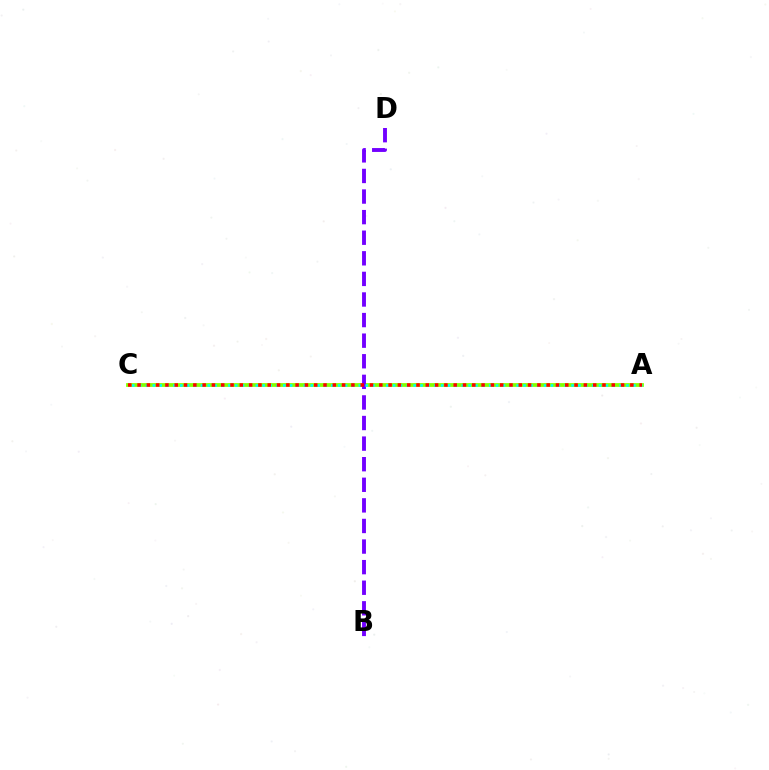{('A', 'C'): [{'color': '#84ff00', 'line_style': 'solid', 'thickness': 2.72}, {'color': '#00fff6', 'line_style': 'dotted', 'thickness': 1.86}, {'color': '#ff0000', 'line_style': 'dotted', 'thickness': 2.53}], ('B', 'D'): [{'color': '#7200ff', 'line_style': 'dashed', 'thickness': 2.8}]}